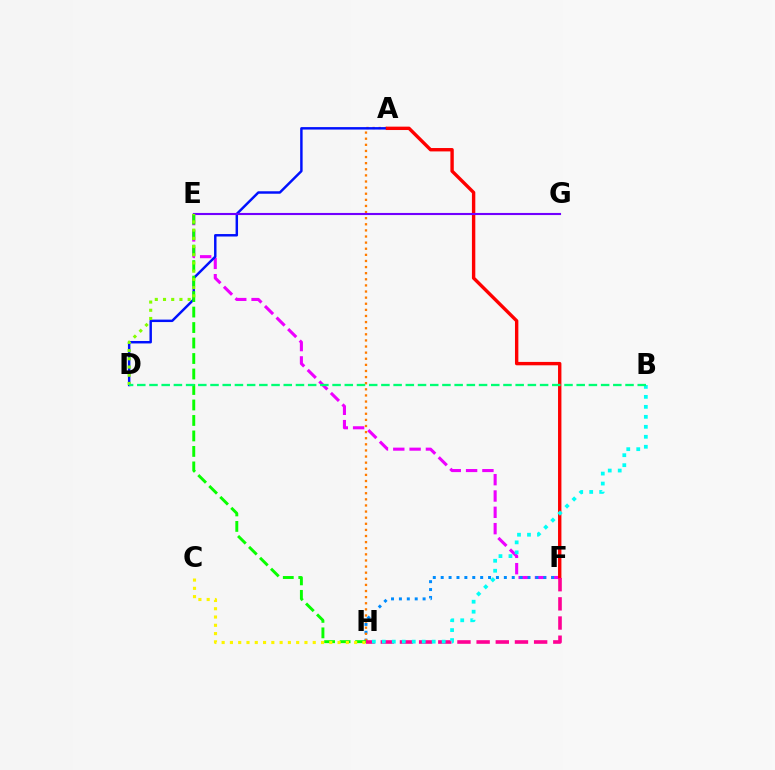{('E', 'F'): [{'color': '#ee00ff', 'line_style': 'dashed', 'thickness': 2.22}], ('F', 'H'): [{'color': '#008cff', 'line_style': 'dotted', 'thickness': 2.15}, {'color': '#ff0094', 'line_style': 'dashed', 'thickness': 2.6}], ('A', 'H'): [{'color': '#ff7c00', 'line_style': 'dotted', 'thickness': 1.66}], ('A', 'D'): [{'color': '#0010ff', 'line_style': 'solid', 'thickness': 1.77}], ('E', 'H'): [{'color': '#08ff00', 'line_style': 'dashed', 'thickness': 2.1}], ('A', 'F'): [{'color': '#ff0000', 'line_style': 'solid', 'thickness': 2.44}], ('E', 'G'): [{'color': '#7200ff', 'line_style': 'solid', 'thickness': 1.52}], ('B', 'H'): [{'color': '#00fff6', 'line_style': 'dotted', 'thickness': 2.71}], ('C', 'H'): [{'color': '#fcf500', 'line_style': 'dotted', 'thickness': 2.25}], ('D', 'E'): [{'color': '#84ff00', 'line_style': 'dotted', 'thickness': 2.23}], ('B', 'D'): [{'color': '#00ff74', 'line_style': 'dashed', 'thickness': 1.66}]}